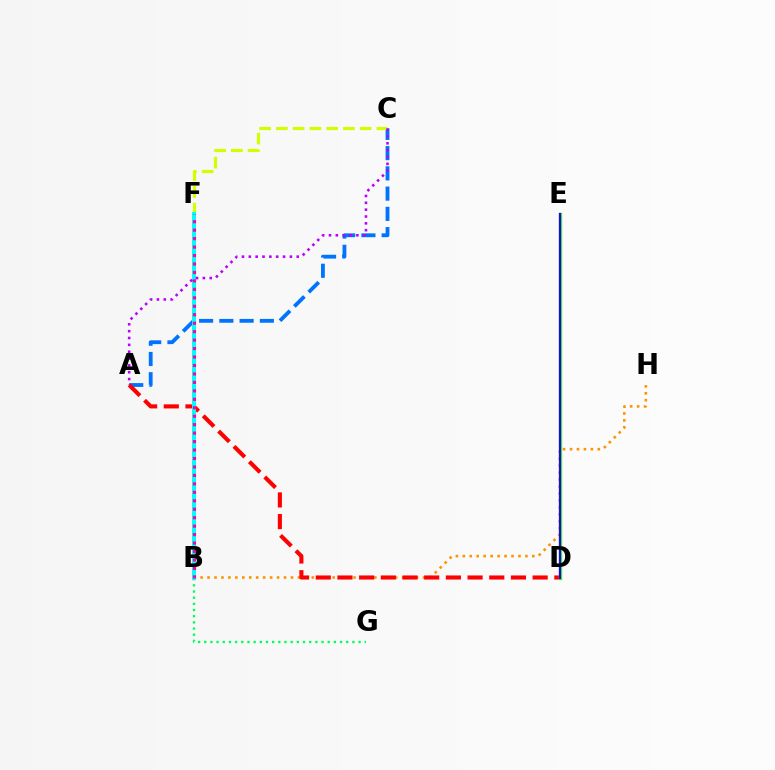{('B', 'G'): [{'color': '#00ff5c', 'line_style': 'dotted', 'thickness': 1.68}], ('B', 'H'): [{'color': '#ff9400', 'line_style': 'dotted', 'thickness': 1.89}], ('A', 'C'): [{'color': '#0074ff', 'line_style': 'dashed', 'thickness': 2.75}, {'color': '#b900ff', 'line_style': 'dotted', 'thickness': 1.86}], ('C', 'F'): [{'color': '#d1ff00', 'line_style': 'dashed', 'thickness': 2.28}], ('A', 'D'): [{'color': '#ff0000', 'line_style': 'dashed', 'thickness': 2.95}], ('D', 'E'): [{'color': '#3dff00', 'line_style': 'solid', 'thickness': 2.44}, {'color': '#2500ff', 'line_style': 'solid', 'thickness': 1.56}], ('B', 'F'): [{'color': '#00fff6', 'line_style': 'solid', 'thickness': 2.88}, {'color': '#ff00ac', 'line_style': 'dotted', 'thickness': 2.3}]}